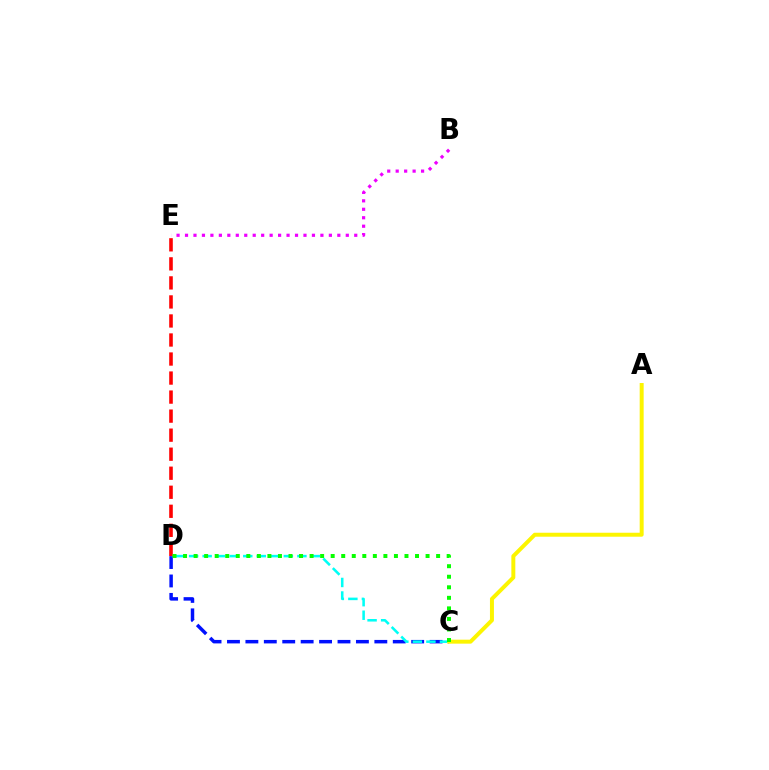{('C', 'D'): [{'color': '#0010ff', 'line_style': 'dashed', 'thickness': 2.5}, {'color': '#00fff6', 'line_style': 'dashed', 'thickness': 1.84}, {'color': '#08ff00', 'line_style': 'dotted', 'thickness': 2.86}], ('A', 'C'): [{'color': '#fcf500', 'line_style': 'solid', 'thickness': 2.86}], ('D', 'E'): [{'color': '#ff0000', 'line_style': 'dashed', 'thickness': 2.59}], ('B', 'E'): [{'color': '#ee00ff', 'line_style': 'dotted', 'thickness': 2.3}]}